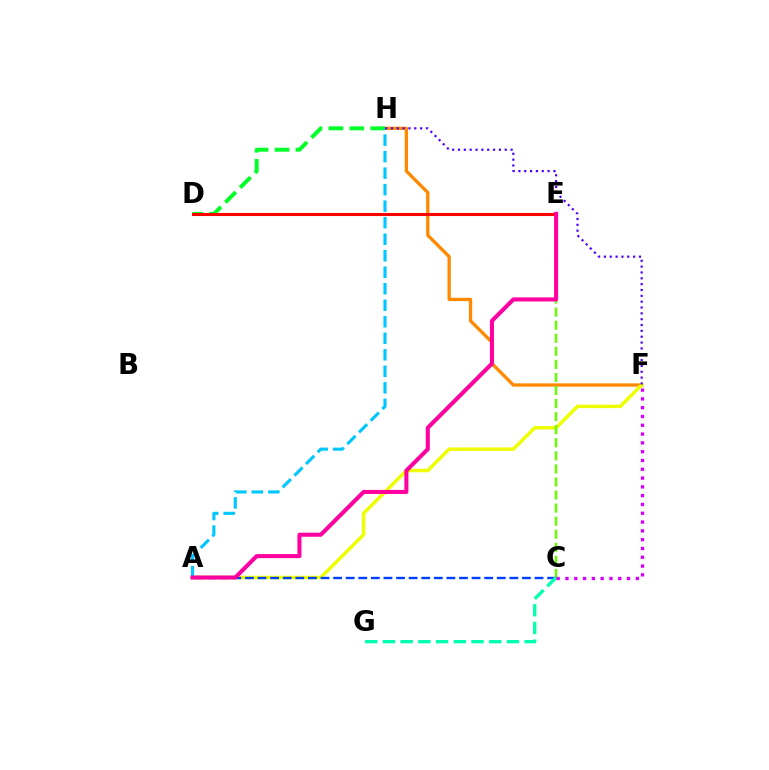{('F', 'H'): [{'color': '#ff8800', 'line_style': 'solid', 'thickness': 2.37}, {'color': '#4f00ff', 'line_style': 'dotted', 'thickness': 1.59}], ('A', 'F'): [{'color': '#eeff00', 'line_style': 'solid', 'thickness': 2.49}], ('D', 'H'): [{'color': '#00ff27', 'line_style': 'dashed', 'thickness': 2.84}], ('C', 'E'): [{'color': '#66ff00', 'line_style': 'dashed', 'thickness': 1.78}], ('A', 'C'): [{'color': '#003fff', 'line_style': 'dashed', 'thickness': 1.71}], ('A', 'H'): [{'color': '#00c7ff', 'line_style': 'dashed', 'thickness': 2.24}], ('D', 'E'): [{'color': '#ff0000', 'line_style': 'solid', 'thickness': 2.21}], ('C', 'G'): [{'color': '#00ffaf', 'line_style': 'dashed', 'thickness': 2.41}], ('A', 'E'): [{'color': '#ff00a0', 'line_style': 'solid', 'thickness': 2.93}], ('C', 'F'): [{'color': '#d600ff', 'line_style': 'dotted', 'thickness': 2.39}]}